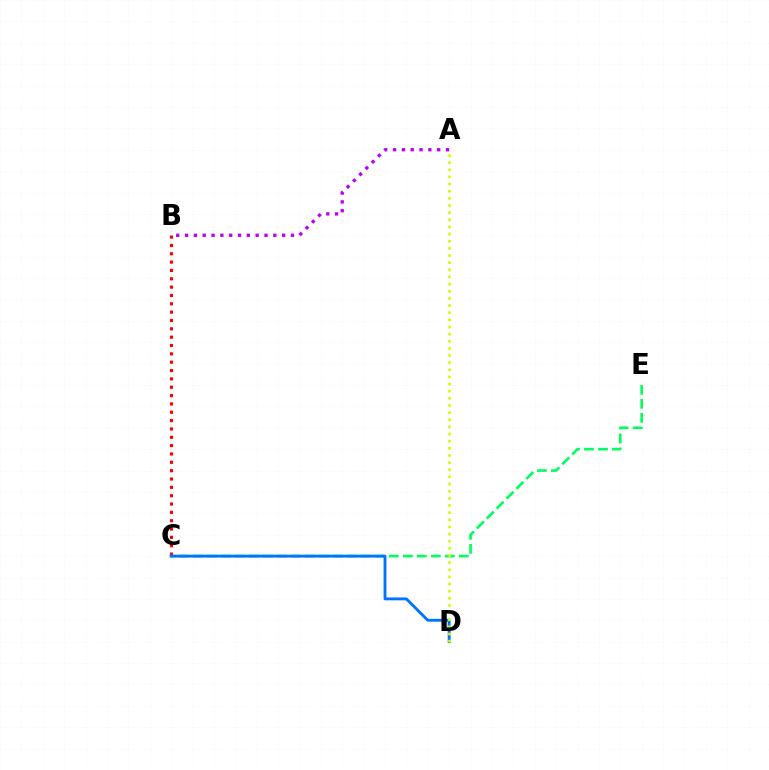{('A', 'B'): [{'color': '#b900ff', 'line_style': 'dotted', 'thickness': 2.4}], ('B', 'C'): [{'color': '#ff0000', 'line_style': 'dotted', 'thickness': 2.27}], ('C', 'E'): [{'color': '#00ff5c', 'line_style': 'dashed', 'thickness': 1.9}], ('C', 'D'): [{'color': '#0074ff', 'line_style': 'solid', 'thickness': 2.07}], ('A', 'D'): [{'color': '#d1ff00', 'line_style': 'dotted', 'thickness': 1.94}]}